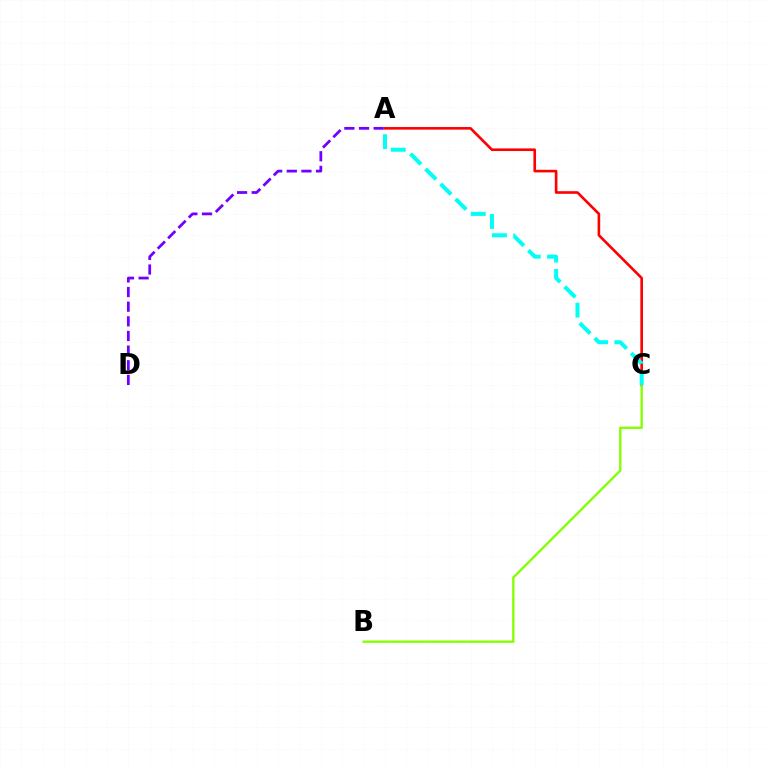{('A', 'C'): [{'color': '#ff0000', 'line_style': 'solid', 'thickness': 1.89}, {'color': '#00fff6', 'line_style': 'dashed', 'thickness': 2.89}], ('A', 'D'): [{'color': '#7200ff', 'line_style': 'dashed', 'thickness': 1.99}], ('B', 'C'): [{'color': '#84ff00', 'line_style': 'solid', 'thickness': 1.68}]}